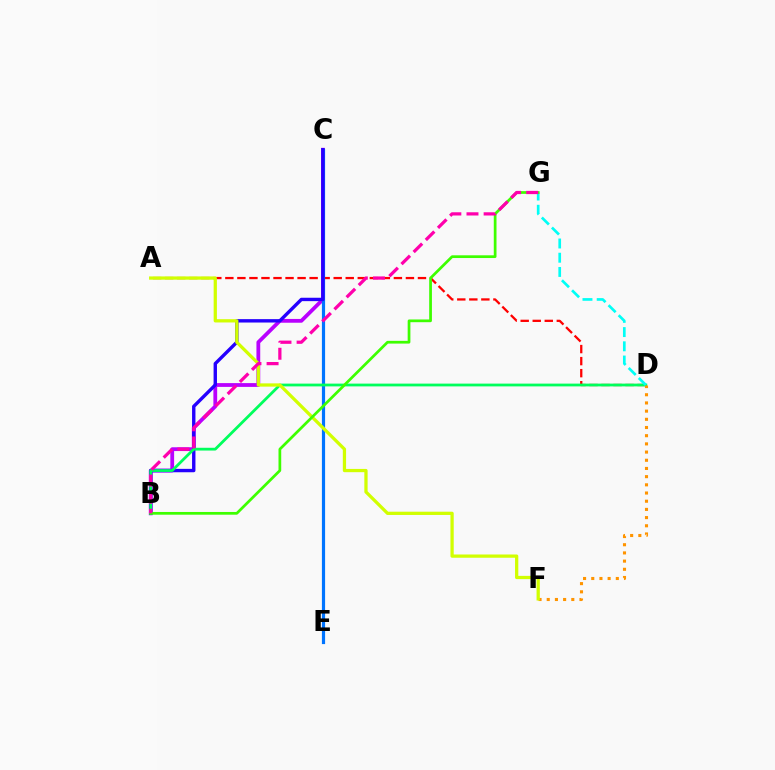{('A', 'D'): [{'color': '#ff0000', 'line_style': 'dashed', 'thickness': 1.64}], ('B', 'C'): [{'color': '#b900ff', 'line_style': 'solid', 'thickness': 2.73}, {'color': '#2500ff', 'line_style': 'solid', 'thickness': 2.44}], ('C', 'E'): [{'color': '#0074ff', 'line_style': 'solid', 'thickness': 2.3}], ('B', 'D'): [{'color': '#00ff5c', 'line_style': 'solid', 'thickness': 2.0}], ('D', 'G'): [{'color': '#00fff6', 'line_style': 'dashed', 'thickness': 1.93}], ('D', 'F'): [{'color': '#ff9400', 'line_style': 'dotted', 'thickness': 2.23}], ('A', 'F'): [{'color': '#d1ff00', 'line_style': 'solid', 'thickness': 2.35}], ('B', 'G'): [{'color': '#3dff00', 'line_style': 'solid', 'thickness': 1.97}, {'color': '#ff00ac', 'line_style': 'dashed', 'thickness': 2.33}]}